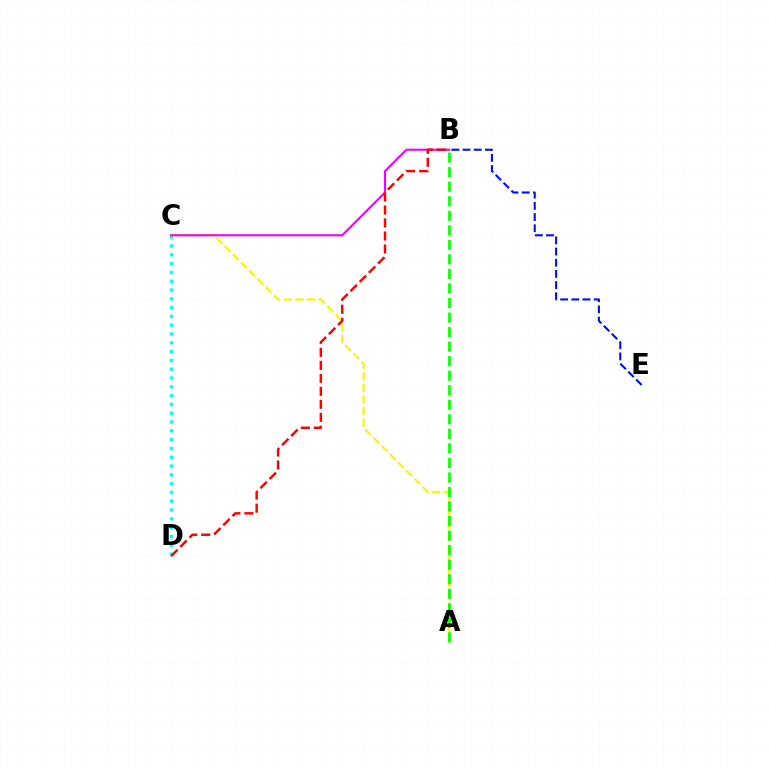{('C', 'D'): [{'color': '#00fff6', 'line_style': 'dotted', 'thickness': 2.39}], ('A', 'C'): [{'color': '#fcf500', 'line_style': 'dashed', 'thickness': 1.58}], ('B', 'C'): [{'color': '#ee00ff', 'line_style': 'solid', 'thickness': 1.52}], ('B', 'E'): [{'color': '#0010ff', 'line_style': 'dashed', 'thickness': 1.52}], ('B', 'D'): [{'color': '#ff0000', 'line_style': 'dashed', 'thickness': 1.77}], ('A', 'B'): [{'color': '#08ff00', 'line_style': 'dashed', 'thickness': 1.98}]}